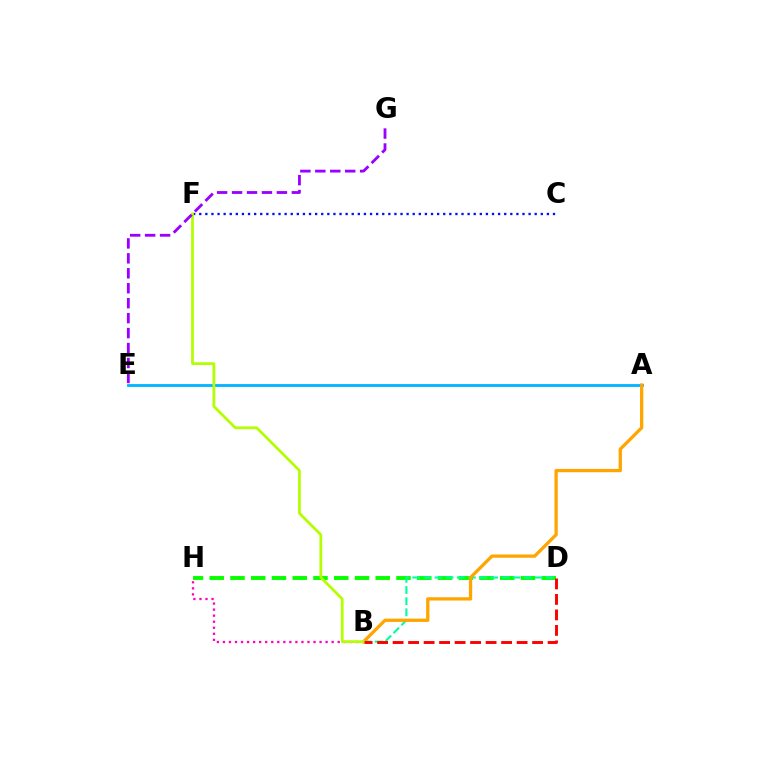{('C', 'F'): [{'color': '#0010ff', 'line_style': 'dotted', 'thickness': 1.66}], ('D', 'H'): [{'color': '#08ff00', 'line_style': 'dashed', 'thickness': 2.82}], ('B', 'D'): [{'color': '#00ff9d', 'line_style': 'dashed', 'thickness': 1.51}, {'color': '#ff0000', 'line_style': 'dashed', 'thickness': 2.11}], ('A', 'E'): [{'color': '#00b5ff', 'line_style': 'solid', 'thickness': 2.03}], ('A', 'B'): [{'color': '#ffa500', 'line_style': 'solid', 'thickness': 2.36}], ('B', 'H'): [{'color': '#ff00bd', 'line_style': 'dotted', 'thickness': 1.64}], ('B', 'F'): [{'color': '#b3ff00', 'line_style': 'solid', 'thickness': 1.98}], ('E', 'G'): [{'color': '#9b00ff', 'line_style': 'dashed', 'thickness': 2.03}]}